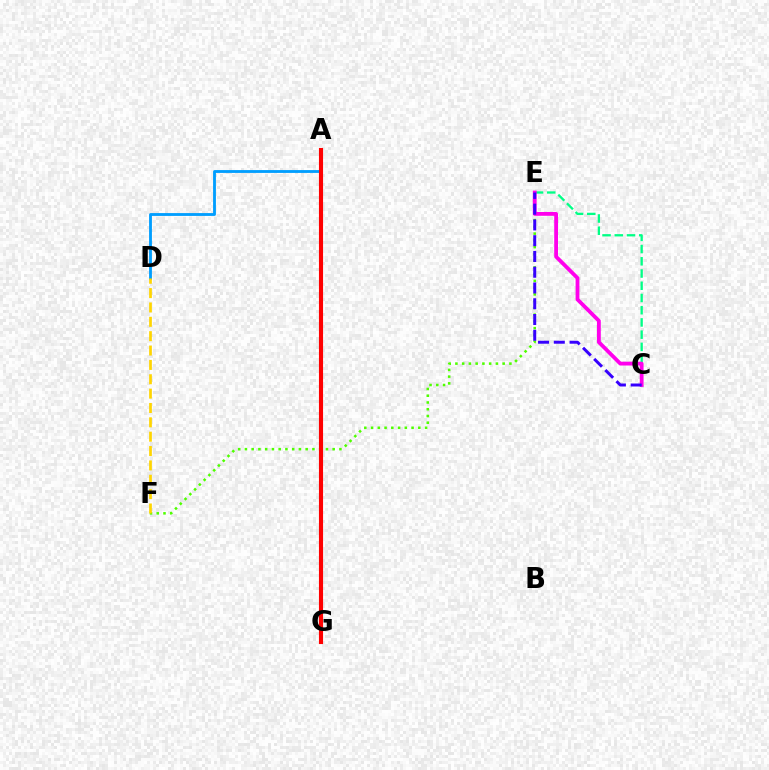{('E', 'F'): [{'color': '#4fff00', 'line_style': 'dotted', 'thickness': 1.83}], ('A', 'D'): [{'color': '#009eff', 'line_style': 'solid', 'thickness': 2.04}], ('C', 'E'): [{'color': '#00ff86', 'line_style': 'dashed', 'thickness': 1.66}, {'color': '#ff00ed', 'line_style': 'solid', 'thickness': 2.74}, {'color': '#3700ff', 'line_style': 'dashed', 'thickness': 2.14}], ('A', 'G'): [{'color': '#ff0000', 'line_style': 'solid', 'thickness': 2.96}], ('D', 'F'): [{'color': '#ffd500', 'line_style': 'dashed', 'thickness': 1.95}]}